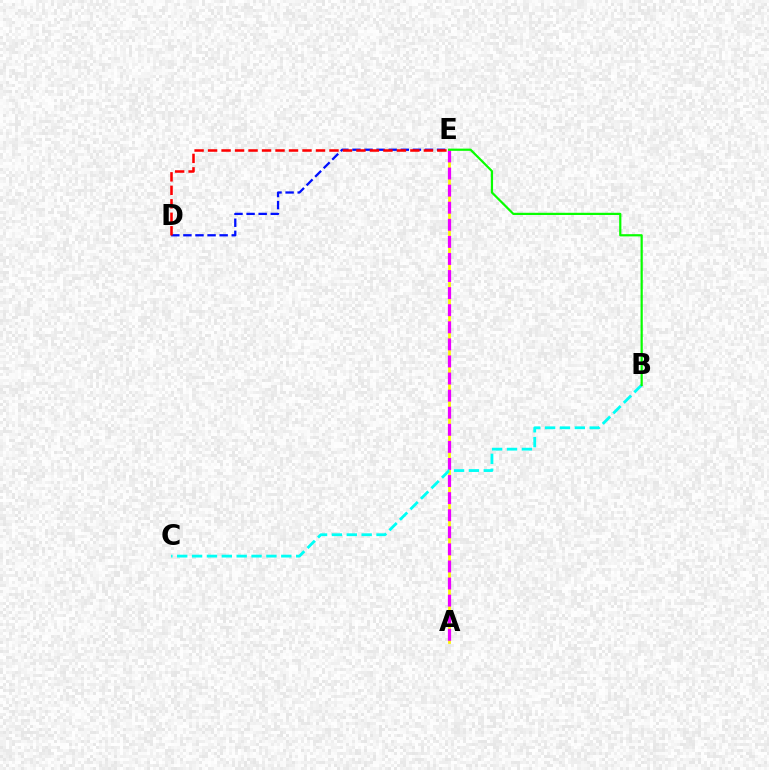{('A', 'E'): [{'color': '#fcf500', 'line_style': 'solid', 'thickness': 1.96}, {'color': '#ee00ff', 'line_style': 'dashed', 'thickness': 2.32}], ('D', 'E'): [{'color': '#0010ff', 'line_style': 'dashed', 'thickness': 1.64}, {'color': '#ff0000', 'line_style': 'dashed', 'thickness': 1.83}], ('B', 'C'): [{'color': '#00fff6', 'line_style': 'dashed', 'thickness': 2.02}], ('B', 'E'): [{'color': '#08ff00', 'line_style': 'solid', 'thickness': 1.6}]}